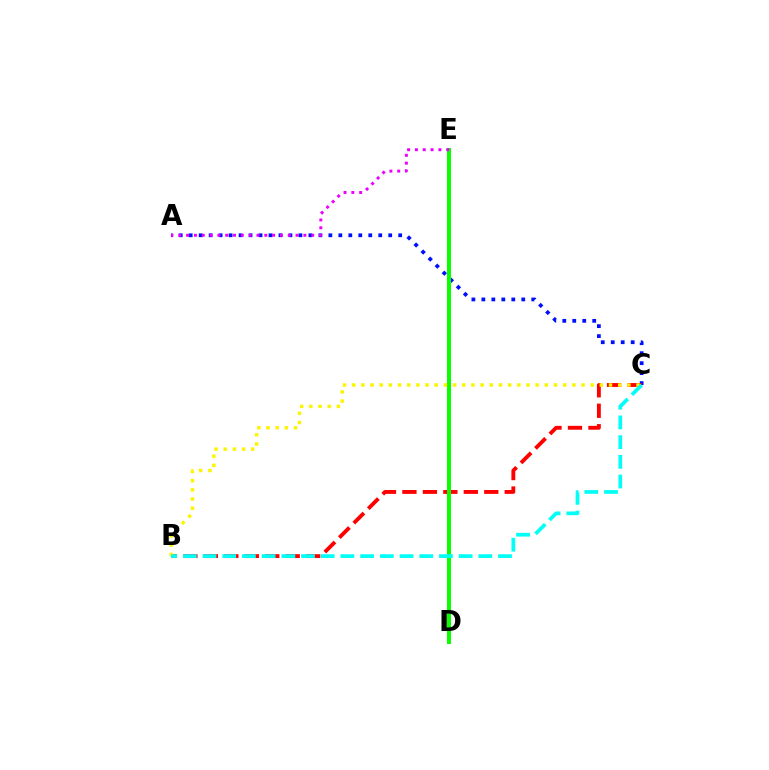{('A', 'C'): [{'color': '#0010ff', 'line_style': 'dotted', 'thickness': 2.71}], ('B', 'C'): [{'color': '#ff0000', 'line_style': 'dashed', 'thickness': 2.78}, {'color': '#fcf500', 'line_style': 'dotted', 'thickness': 2.49}, {'color': '#00fff6', 'line_style': 'dashed', 'thickness': 2.68}], ('D', 'E'): [{'color': '#08ff00', 'line_style': 'solid', 'thickness': 2.87}], ('A', 'E'): [{'color': '#ee00ff', 'line_style': 'dotted', 'thickness': 2.12}]}